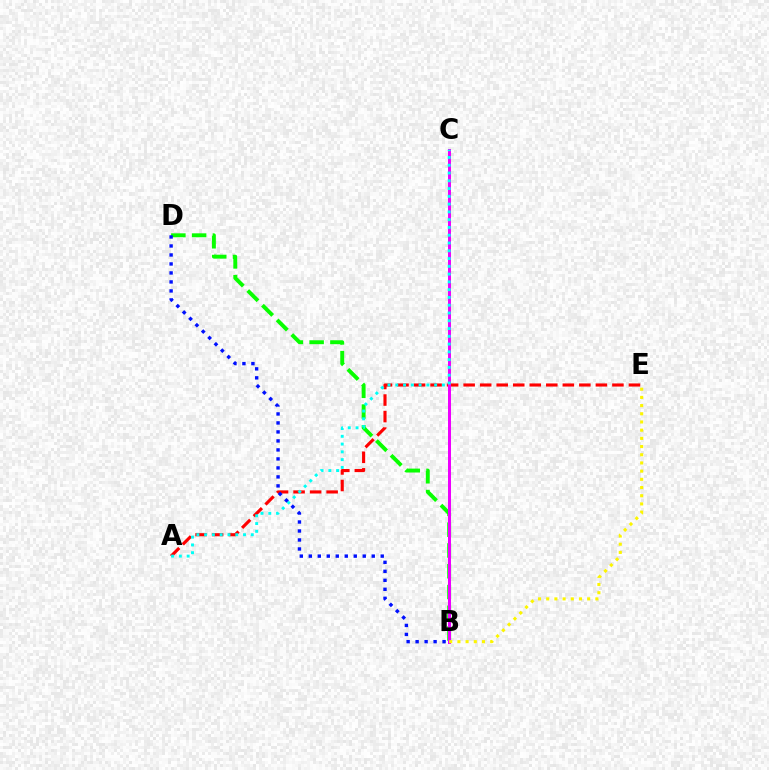{('B', 'D'): [{'color': '#08ff00', 'line_style': 'dashed', 'thickness': 2.82}, {'color': '#0010ff', 'line_style': 'dotted', 'thickness': 2.44}], ('A', 'E'): [{'color': '#ff0000', 'line_style': 'dashed', 'thickness': 2.25}], ('B', 'C'): [{'color': '#ee00ff', 'line_style': 'solid', 'thickness': 2.16}], ('A', 'C'): [{'color': '#00fff6', 'line_style': 'dotted', 'thickness': 2.11}], ('B', 'E'): [{'color': '#fcf500', 'line_style': 'dotted', 'thickness': 2.23}]}